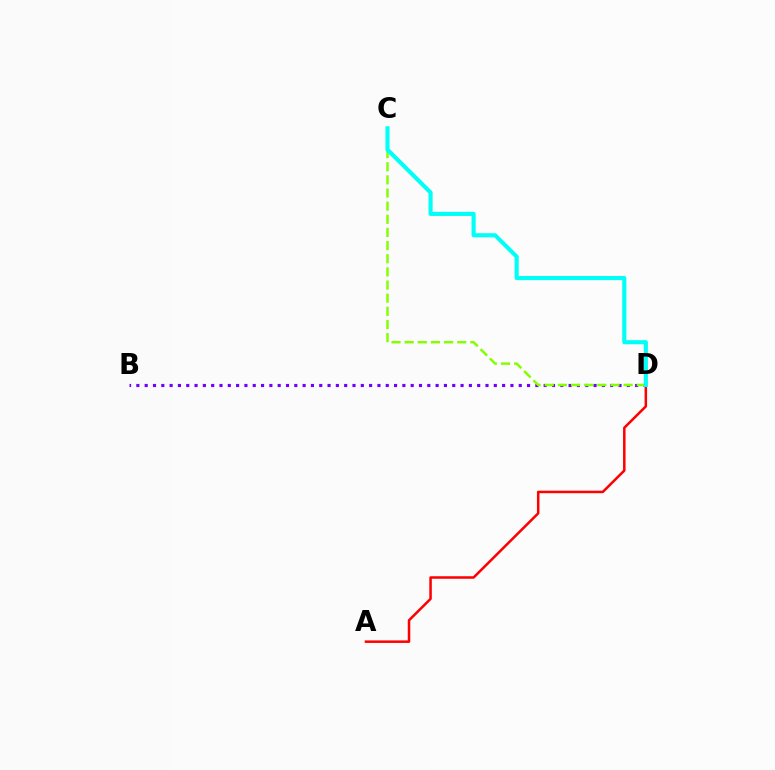{('B', 'D'): [{'color': '#7200ff', 'line_style': 'dotted', 'thickness': 2.26}], ('C', 'D'): [{'color': '#84ff00', 'line_style': 'dashed', 'thickness': 1.79}, {'color': '#00fff6', 'line_style': 'solid', 'thickness': 2.97}], ('A', 'D'): [{'color': '#ff0000', 'line_style': 'solid', 'thickness': 1.81}]}